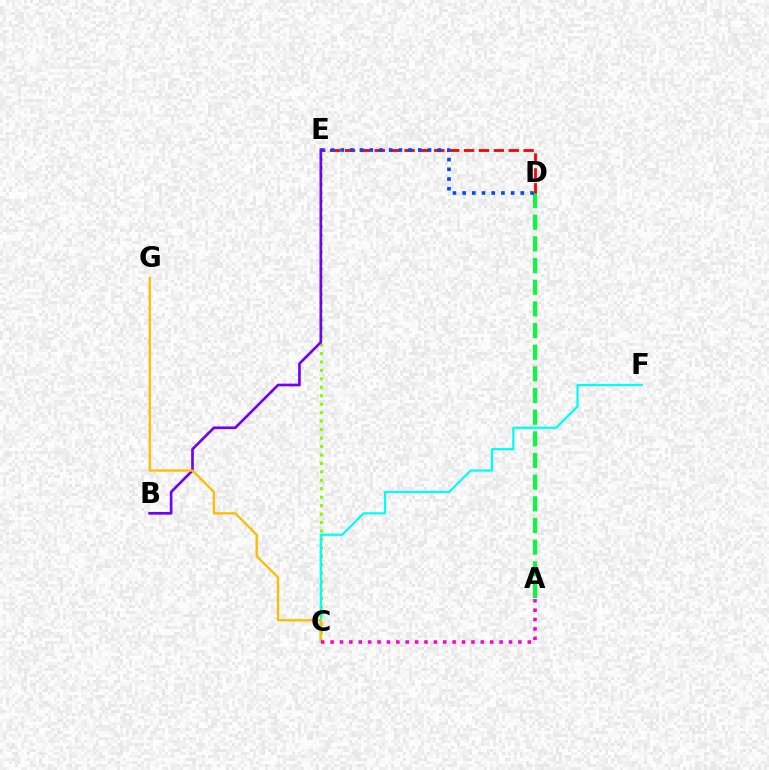{('C', 'E'): [{'color': '#84ff00', 'line_style': 'dotted', 'thickness': 2.3}], ('A', 'D'): [{'color': '#00ff39', 'line_style': 'dashed', 'thickness': 2.94}], ('C', 'F'): [{'color': '#00fff6', 'line_style': 'solid', 'thickness': 1.6}], ('D', 'E'): [{'color': '#ff0000', 'line_style': 'dashed', 'thickness': 2.02}, {'color': '#004bff', 'line_style': 'dotted', 'thickness': 2.64}], ('B', 'E'): [{'color': '#7200ff', 'line_style': 'solid', 'thickness': 1.92}], ('C', 'G'): [{'color': '#ffbd00', 'line_style': 'solid', 'thickness': 1.65}], ('A', 'C'): [{'color': '#ff00cf', 'line_style': 'dotted', 'thickness': 2.55}]}